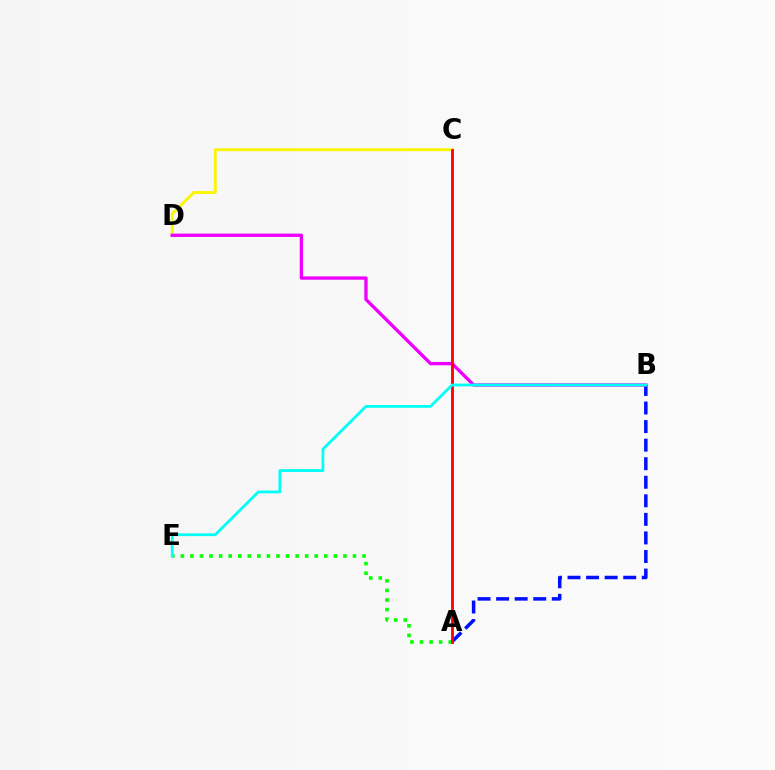{('C', 'D'): [{'color': '#fcf500', 'line_style': 'solid', 'thickness': 2.08}], ('A', 'E'): [{'color': '#08ff00', 'line_style': 'dotted', 'thickness': 2.6}], ('A', 'B'): [{'color': '#0010ff', 'line_style': 'dashed', 'thickness': 2.52}], ('B', 'D'): [{'color': '#ee00ff', 'line_style': 'solid', 'thickness': 2.4}], ('A', 'C'): [{'color': '#ff0000', 'line_style': 'solid', 'thickness': 2.03}], ('B', 'E'): [{'color': '#00fff6', 'line_style': 'solid', 'thickness': 2.0}]}